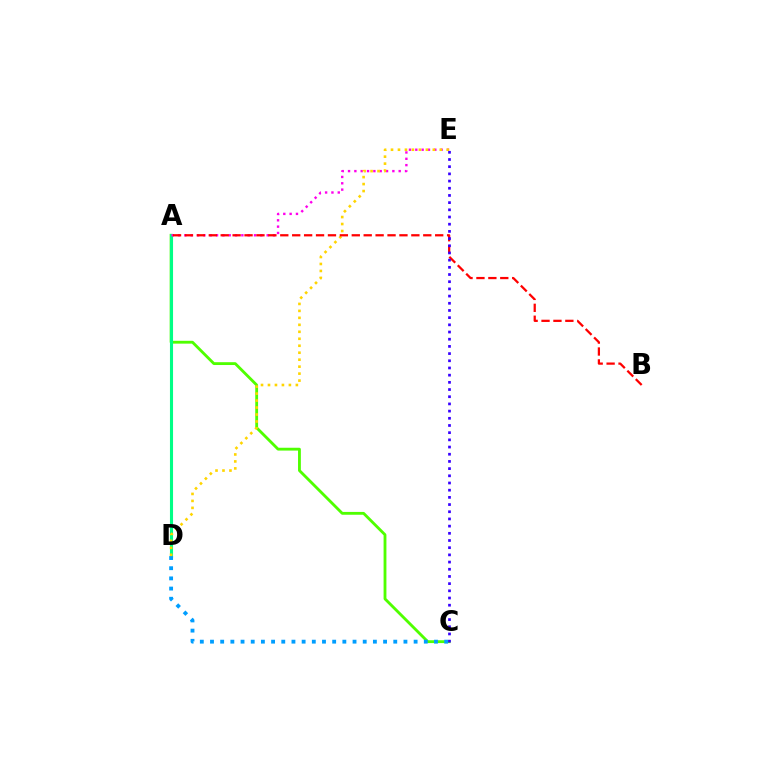{('A', 'C'): [{'color': '#4fff00', 'line_style': 'solid', 'thickness': 2.04}], ('A', 'D'): [{'color': '#00ff86', 'line_style': 'solid', 'thickness': 2.23}], ('C', 'D'): [{'color': '#009eff', 'line_style': 'dotted', 'thickness': 2.77}], ('A', 'E'): [{'color': '#ff00ed', 'line_style': 'dotted', 'thickness': 1.72}], ('D', 'E'): [{'color': '#ffd500', 'line_style': 'dotted', 'thickness': 1.89}], ('A', 'B'): [{'color': '#ff0000', 'line_style': 'dashed', 'thickness': 1.62}], ('C', 'E'): [{'color': '#3700ff', 'line_style': 'dotted', 'thickness': 1.95}]}